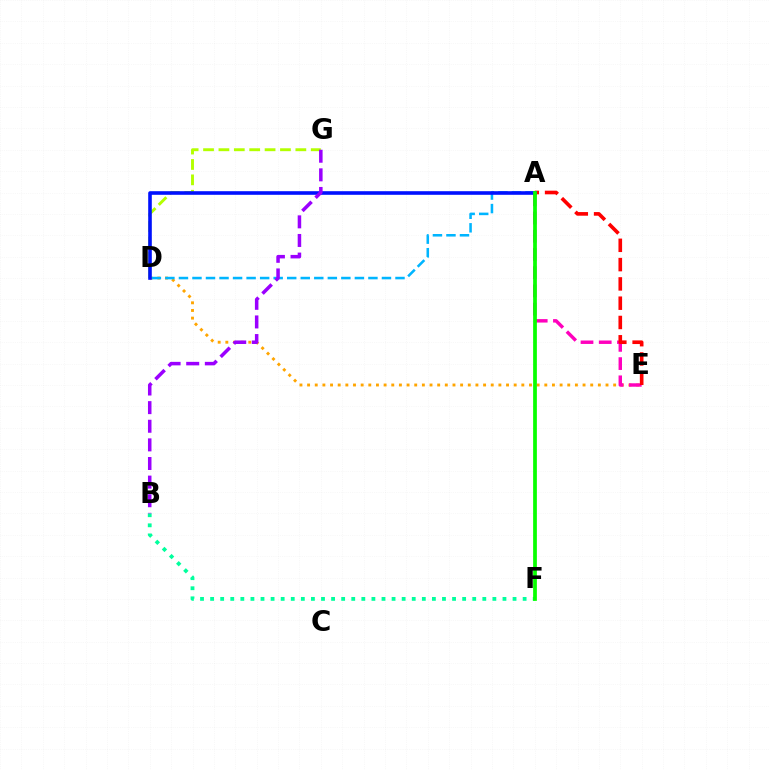{('B', 'F'): [{'color': '#00ff9d', 'line_style': 'dotted', 'thickness': 2.74}], ('D', 'E'): [{'color': '#ffa500', 'line_style': 'dotted', 'thickness': 2.08}], ('A', 'E'): [{'color': '#ff00bd', 'line_style': 'dashed', 'thickness': 2.47}, {'color': '#ff0000', 'line_style': 'dashed', 'thickness': 2.62}], ('D', 'G'): [{'color': '#b3ff00', 'line_style': 'dashed', 'thickness': 2.09}], ('A', 'D'): [{'color': '#00b5ff', 'line_style': 'dashed', 'thickness': 1.84}, {'color': '#0010ff', 'line_style': 'solid', 'thickness': 2.6}], ('A', 'F'): [{'color': '#08ff00', 'line_style': 'solid', 'thickness': 2.69}], ('B', 'G'): [{'color': '#9b00ff', 'line_style': 'dashed', 'thickness': 2.53}]}